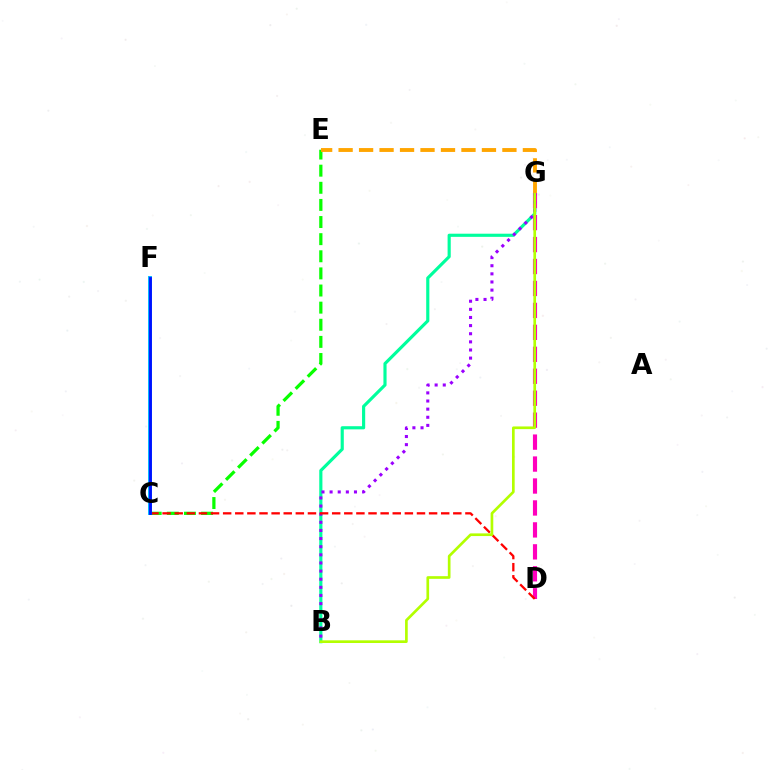{('B', 'G'): [{'color': '#00ff9d', 'line_style': 'solid', 'thickness': 2.27}, {'color': '#9b00ff', 'line_style': 'dotted', 'thickness': 2.21}, {'color': '#b3ff00', 'line_style': 'solid', 'thickness': 1.93}], ('C', 'E'): [{'color': '#08ff00', 'line_style': 'dashed', 'thickness': 2.33}], ('D', 'G'): [{'color': '#ff00bd', 'line_style': 'dashed', 'thickness': 2.98}], ('C', 'D'): [{'color': '#ff0000', 'line_style': 'dashed', 'thickness': 1.65}], ('C', 'F'): [{'color': '#00b5ff', 'line_style': 'solid', 'thickness': 2.81}, {'color': '#0010ff', 'line_style': 'solid', 'thickness': 2.02}], ('E', 'G'): [{'color': '#ffa500', 'line_style': 'dashed', 'thickness': 2.78}]}